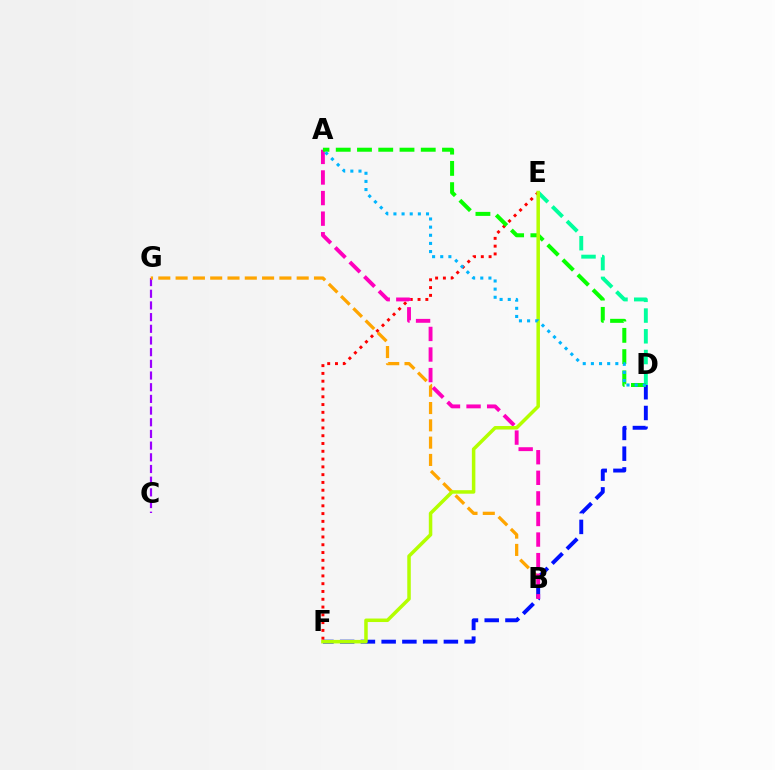{('C', 'G'): [{'color': '#9b00ff', 'line_style': 'dashed', 'thickness': 1.59}], ('B', 'G'): [{'color': '#ffa500', 'line_style': 'dashed', 'thickness': 2.35}], ('D', 'E'): [{'color': '#00ff9d', 'line_style': 'dashed', 'thickness': 2.82}], ('D', 'F'): [{'color': '#0010ff', 'line_style': 'dashed', 'thickness': 2.82}], ('E', 'F'): [{'color': '#ff0000', 'line_style': 'dotted', 'thickness': 2.12}, {'color': '#b3ff00', 'line_style': 'solid', 'thickness': 2.53}], ('A', 'B'): [{'color': '#ff00bd', 'line_style': 'dashed', 'thickness': 2.8}], ('A', 'D'): [{'color': '#08ff00', 'line_style': 'dashed', 'thickness': 2.89}, {'color': '#00b5ff', 'line_style': 'dotted', 'thickness': 2.21}]}